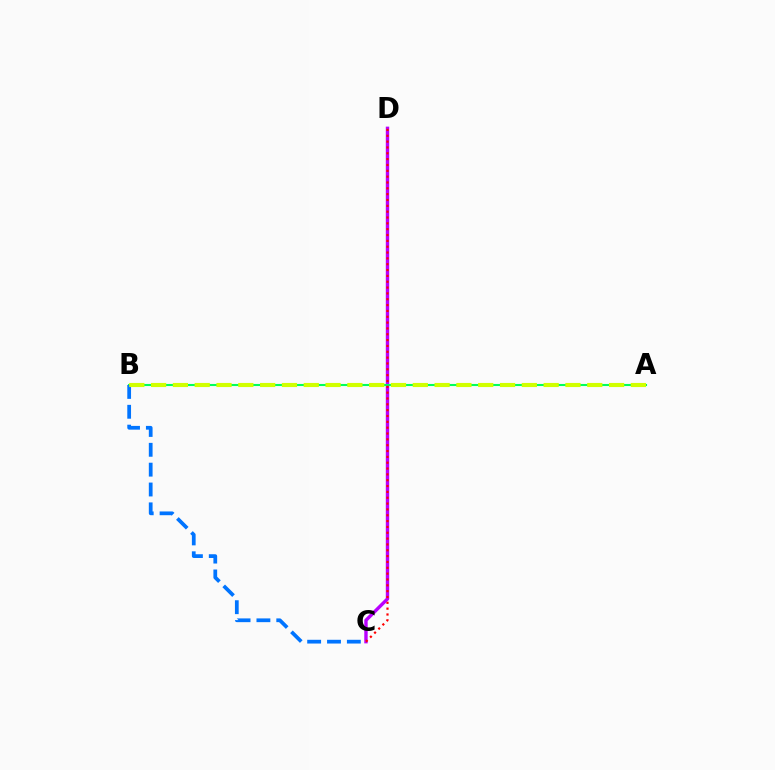{('C', 'D'): [{'color': '#b900ff', 'line_style': 'solid', 'thickness': 2.44}, {'color': '#ff0000', 'line_style': 'dotted', 'thickness': 1.59}], ('A', 'B'): [{'color': '#00ff5c', 'line_style': 'solid', 'thickness': 1.52}, {'color': '#d1ff00', 'line_style': 'dashed', 'thickness': 2.96}], ('B', 'C'): [{'color': '#0074ff', 'line_style': 'dashed', 'thickness': 2.7}]}